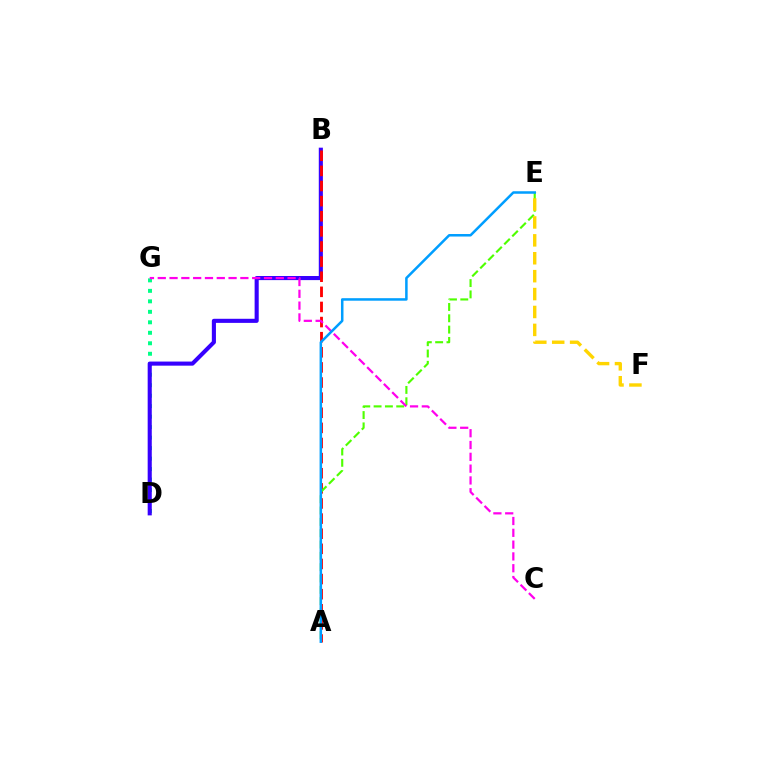{('D', 'G'): [{'color': '#00ff86', 'line_style': 'dotted', 'thickness': 2.85}], ('B', 'D'): [{'color': '#3700ff', 'line_style': 'solid', 'thickness': 2.95}], ('A', 'B'): [{'color': '#ff0000', 'line_style': 'dashed', 'thickness': 2.05}], ('A', 'E'): [{'color': '#4fff00', 'line_style': 'dashed', 'thickness': 1.54}, {'color': '#009eff', 'line_style': 'solid', 'thickness': 1.81}], ('E', 'F'): [{'color': '#ffd500', 'line_style': 'dashed', 'thickness': 2.43}], ('C', 'G'): [{'color': '#ff00ed', 'line_style': 'dashed', 'thickness': 1.6}]}